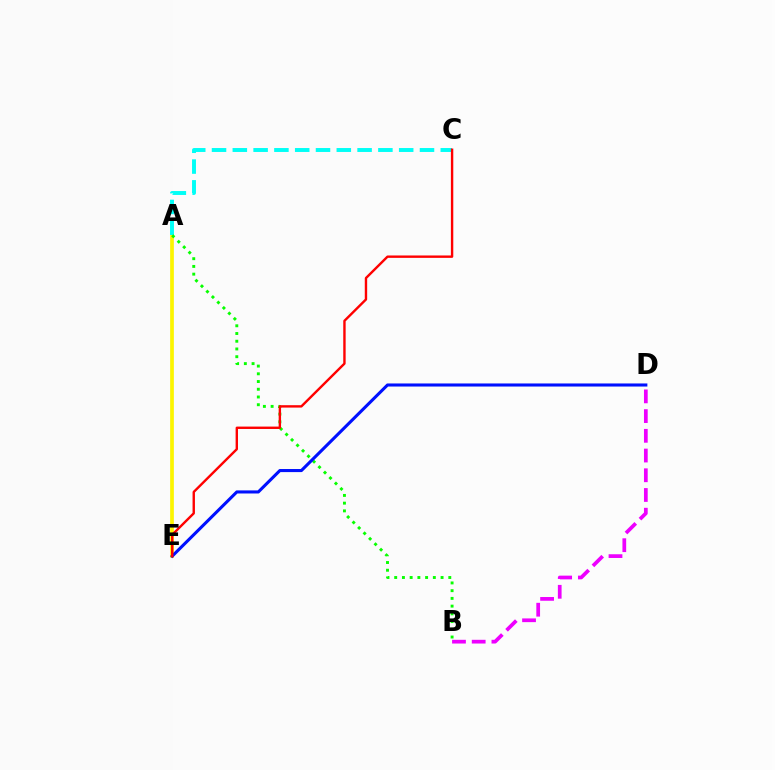{('A', 'E'): [{'color': '#fcf500', 'line_style': 'solid', 'thickness': 2.66}], ('A', 'C'): [{'color': '#00fff6', 'line_style': 'dashed', 'thickness': 2.83}], ('B', 'D'): [{'color': '#ee00ff', 'line_style': 'dashed', 'thickness': 2.68}], ('A', 'B'): [{'color': '#08ff00', 'line_style': 'dotted', 'thickness': 2.1}], ('D', 'E'): [{'color': '#0010ff', 'line_style': 'solid', 'thickness': 2.22}], ('C', 'E'): [{'color': '#ff0000', 'line_style': 'solid', 'thickness': 1.72}]}